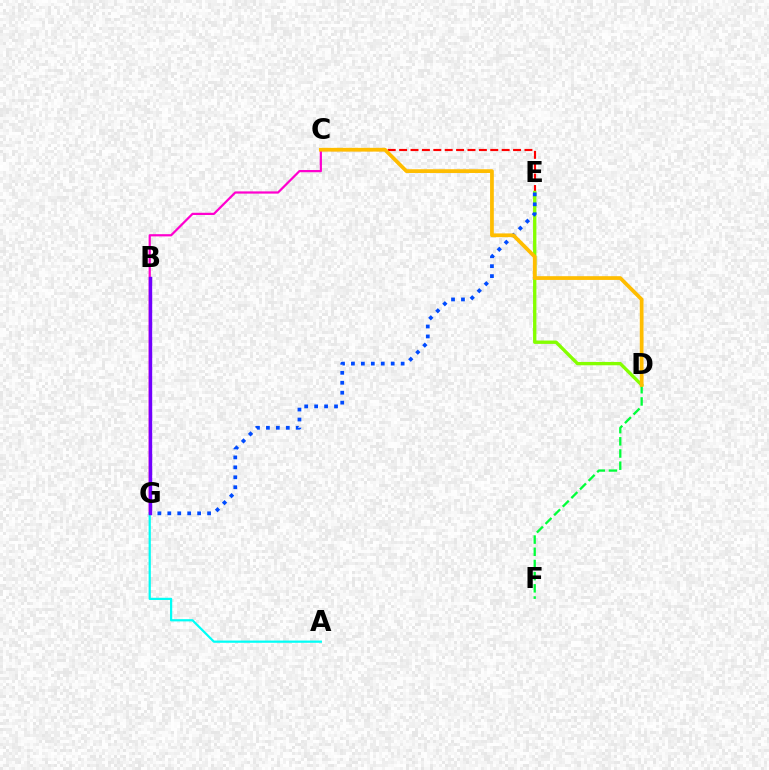{('C', 'E'): [{'color': '#ff0000', 'line_style': 'dashed', 'thickness': 1.55}], ('C', 'G'): [{'color': '#ff00cf', 'line_style': 'solid', 'thickness': 1.6}], ('D', 'E'): [{'color': '#84ff00', 'line_style': 'solid', 'thickness': 2.41}], ('E', 'G'): [{'color': '#004bff', 'line_style': 'dotted', 'thickness': 2.7}], ('A', 'G'): [{'color': '#00fff6', 'line_style': 'solid', 'thickness': 1.6}], ('D', 'F'): [{'color': '#00ff39', 'line_style': 'dashed', 'thickness': 1.66}], ('B', 'G'): [{'color': '#7200ff', 'line_style': 'solid', 'thickness': 2.44}], ('C', 'D'): [{'color': '#ffbd00', 'line_style': 'solid', 'thickness': 2.7}]}